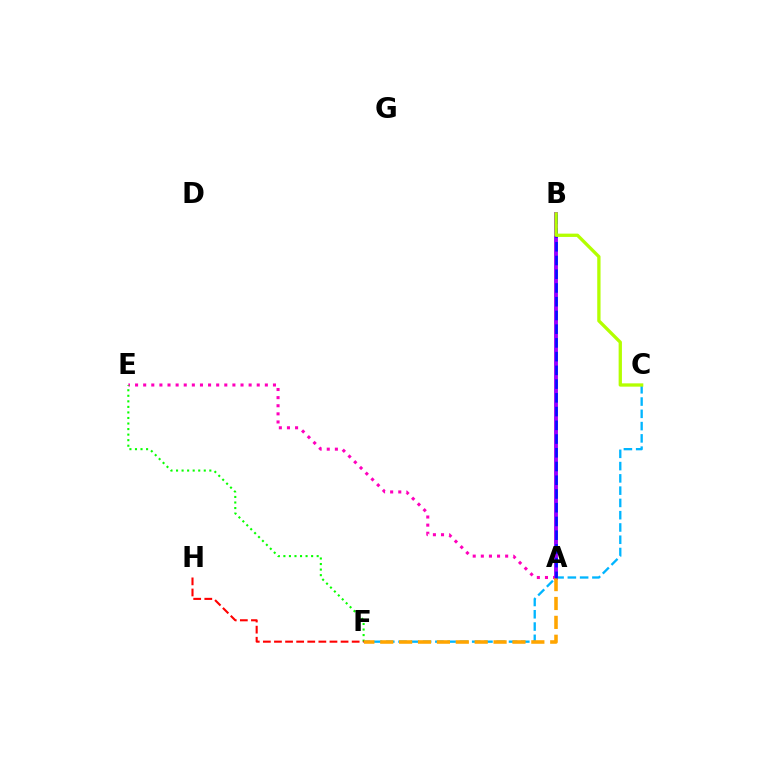{('A', 'B'): [{'color': '#00ff9d', 'line_style': 'solid', 'thickness': 1.79}, {'color': '#9b00ff', 'line_style': 'solid', 'thickness': 2.77}, {'color': '#0010ff', 'line_style': 'dashed', 'thickness': 1.87}], ('A', 'E'): [{'color': '#ff00bd', 'line_style': 'dotted', 'thickness': 2.2}], ('C', 'F'): [{'color': '#00b5ff', 'line_style': 'dashed', 'thickness': 1.67}], ('E', 'F'): [{'color': '#08ff00', 'line_style': 'dotted', 'thickness': 1.51}], ('A', 'F'): [{'color': '#ffa500', 'line_style': 'dashed', 'thickness': 2.57}], ('F', 'H'): [{'color': '#ff0000', 'line_style': 'dashed', 'thickness': 1.51}], ('B', 'C'): [{'color': '#b3ff00', 'line_style': 'solid', 'thickness': 2.38}]}